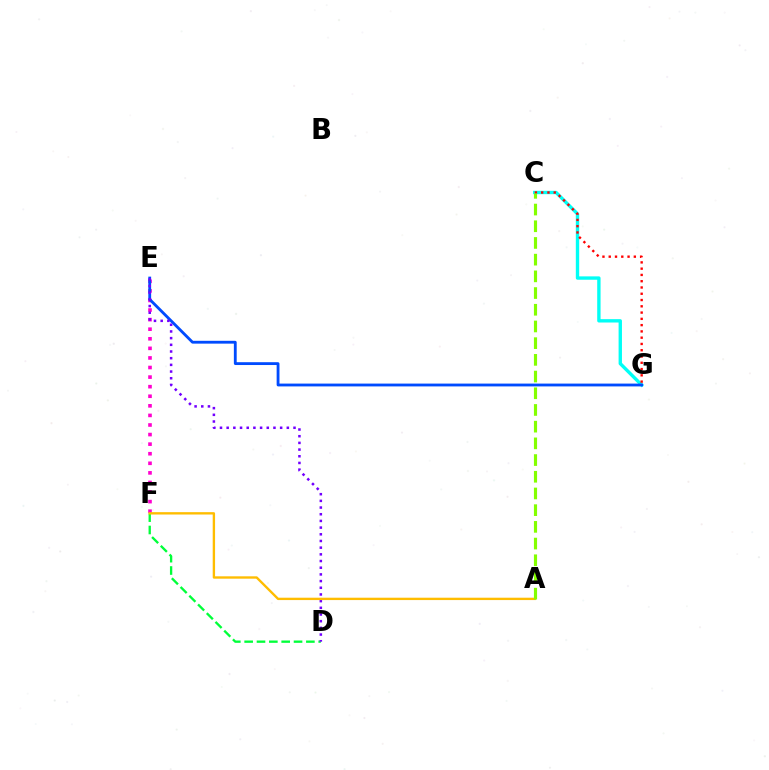{('E', 'F'): [{'color': '#ff00cf', 'line_style': 'dotted', 'thickness': 2.6}], ('D', 'F'): [{'color': '#00ff39', 'line_style': 'dashed', 'thickness': 1.68}], ('C', 'G'): [{'color': '#00fff6', 'line_style': 'solid', 'thickness': 2.42}, {'color': '#ff0000', 'line_style': 'dotted', 'thickness': 1.7}], ('E', 'G'): [{'color': '#004bff', 'line_style': 'solid', 'thickness': 2.04}], ('D', 'E'): [{'color': '#7200ff', 'line_style': 'dotted', 'thickness': 1.82}], ('A', 'F'): [{'color': '#ffbd00', 'line_style': 'solid', 'thickness': 1.7}], ('A', 'C'): [{'color': '#84ff00', 'line_style': 'dashed', 'thickness': 2.27}]}